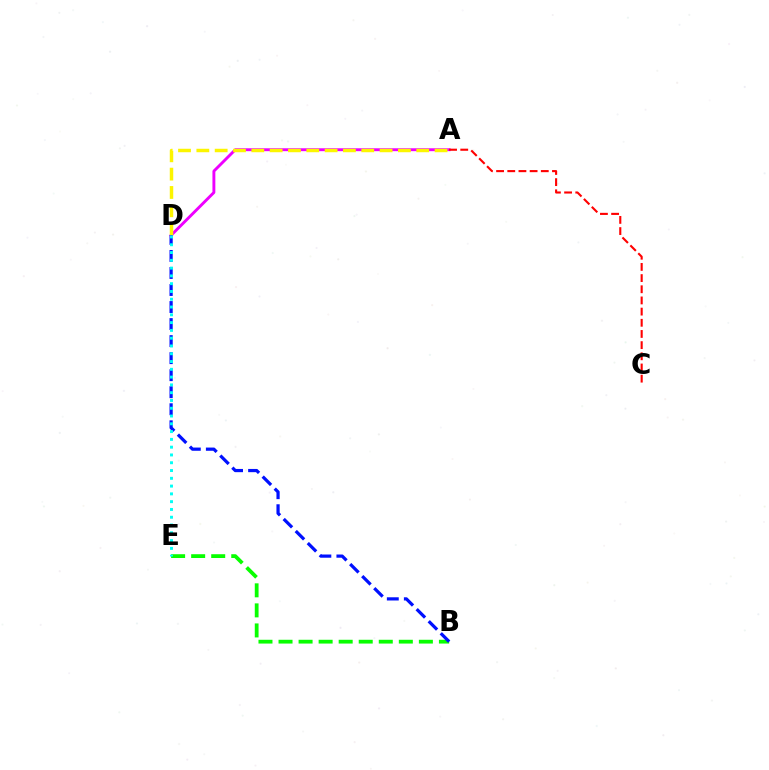{('A', 'D'): [{'color': '#ee00ff', 'line_style': 'solid', 'thickness': 2.09}, {'color': '#fcf500', 'line_style': 'dashed', 'thickness': 2.49}], ('B', 'E'): [{'color': '#08ff00', 'line_style': 'dashed', 'thickness': 2.72}], ('B', 'D'): [{'color': '#0010ff', 'line_style': 'dashed', 'thickness': 2.31}], ('A', 'C'): [{'color': '#ff0000', 'line_style': 'dashed', 'thickness': 1.52}], ('D', 'E'): [{'color': '#00fff6', 'line_style': 'dotted', 'thickness': 2.12}]}